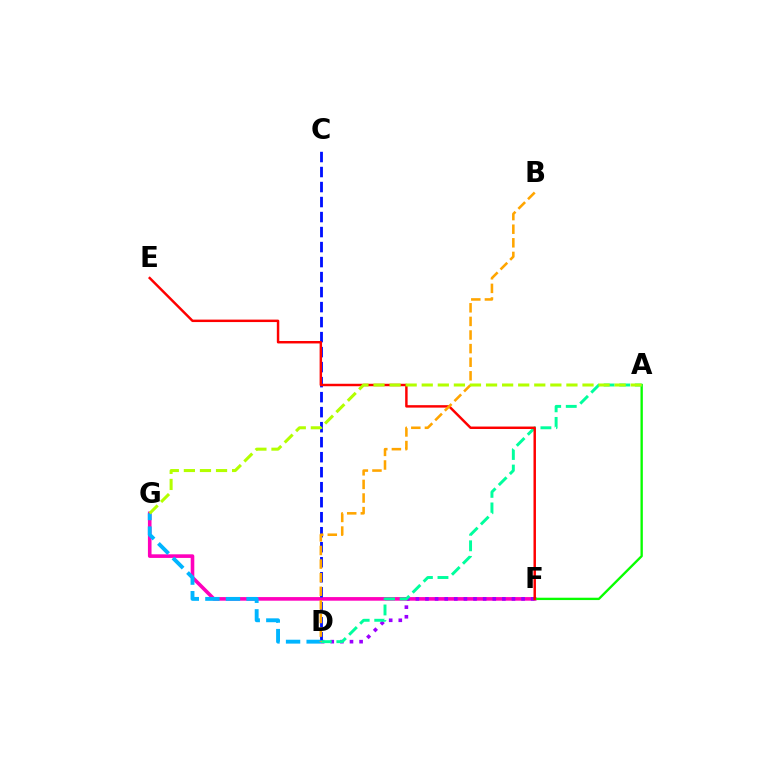{('F', 'G'): [{'color': '#ff00bd', 'line_style': 'solid', 'thickness': 2.6}], ('D', 'F'): [{'color': '#9b00ff', 'line_style': 'dotted', 'thickness': 2.61}], ('A', 'F'): [{'color': '#08ff00', 'line_style': 'solid', 'thickness': 1.69}], ('C', 'D'): [{'color': '#0010ff', 'line_style': 'dashed', 'thickness': 2.04}], ('A', 'D'): [{'color': '#00ff9d', 'line_style': 'dashed', 'thickness': 2.12}], ('E', 'F'): [{'color': '#ff0000', 'line_style': 'solid', 'thickness': 1.77}], ('D', 'G'): [{'color': '#00b5ff', 'line_style': 'dashed', 'thickness': 2.8}], ('B', 'D'): [{'color': '#ffa500', 'line_style': 'dashed', 'thickness': 1.85}], ('A', 'G'): [{'color': '#b3ff00', 'line_style': 'dashed', 'thickness': 2.18}]}